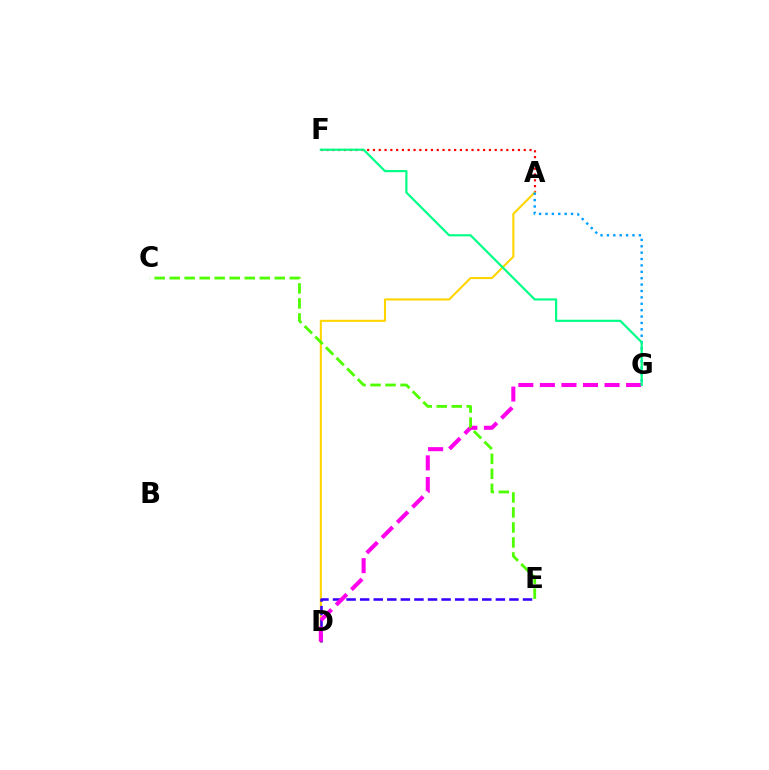{('A', 'F'): [{'color': '#ff0000', 'line_style': 'dotted', 'thickness': 1.58}], ('A', 'D'): [{'color': '#ffd500', 'line_style': 'solid', 'thickness': 1.51}], ('D', 'E'): [{'color': '#3700ff', 'line_style': 'dashed', 'thickness': 1.84}], ('D', 'G'): [{'color': '#ff00ed', 'line_style': 'dashed', 'thickness': 2.93}], ('A', 'G'): [{'color': '#009eff', 'line_style': 'dotted', 'thickness': 1.74}], ('C', 'E'): [{'color': '#4fff00', 'line_style': 'dashed', 'thickness': 2.04}], ('F', 'G'): [{'color': '#00ff86', 'line_style': 'solid', 'thickness': 1.57}]}